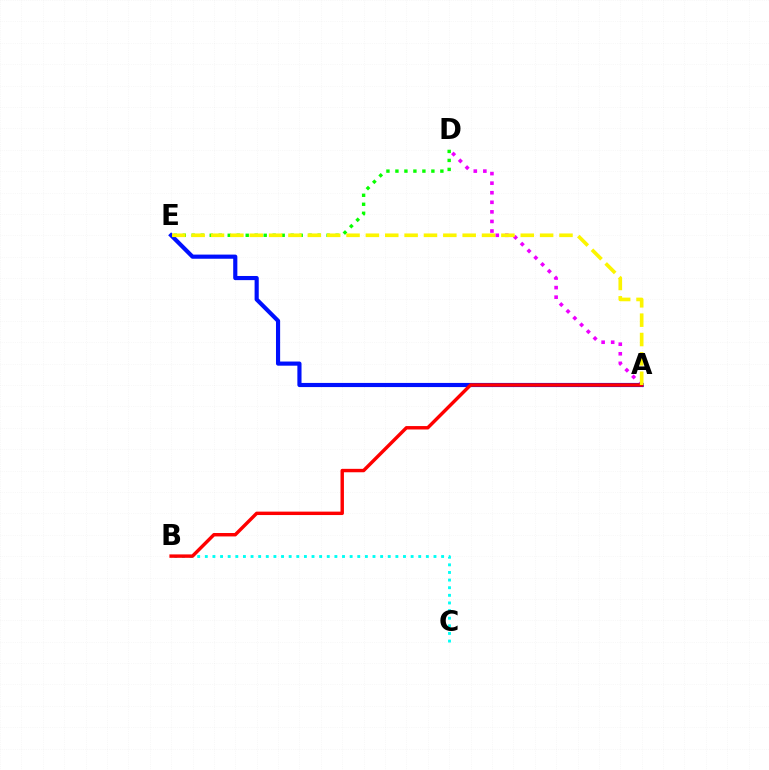{('A', 'D'): [{'color': '#ee00ff', 'line_style': 'dotted', 'thickness': 2.6}], ('B', 'C'): [{'color': '#00fff6', 'line_style': 'dotted', 'thickness': 2.07}], ('A', 'E'): [{'color': '#0010ff', 'line_style': 'solid', 'thickness': 2.99}, {'color': '#fcf500', 'line_style': 'dashed', 'thickness': 2.63}], ('A', 'B'): [{'color': '#ff0000', 'line_style': 'solid', 'thickness': 2.46}], ('D', 'E'): [{'color': '#08ff00', 'line_style': 'dotted', 'thickness': 2.44}]}